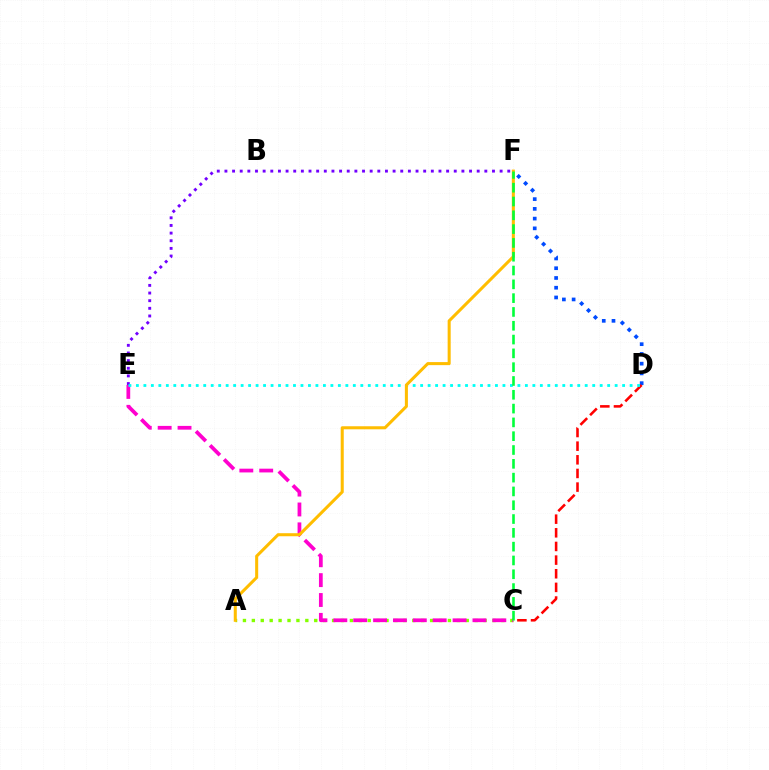{('D', 'F'): [{'color': '#004bff', 'line_style': 'dotted', 'thickness': 2.65}], ('A', 'C'): [{'color': '#84ff00', 'line_style': 'dotted', 'thickness': 2.42}], ('C', 'E'): [{'color': '#ff00cf', 'line_style': 'dashed', 'thickness': 2.7}], ('E', 'F'): [{'color': '#7200ff', 'line_style': 'dotted', 'thickness': 2.08}], ('C', 'D'): [{'color': '#ff0000', 'line_style': 'dashed', 'thickness': 1.85}], ('D', 'E'): [{'color': '#00fff6', 'line_style': 'dotted', 'thickness': 2.03}], ('A', 'F'): [{'color': '#ffbd00', 'line_style': 'solid', 'thickness': 2.19}], ('C', 'F'): [{'color': '#00ff39', 'line_style': 'dashed', 'thickness': 1.88}]}